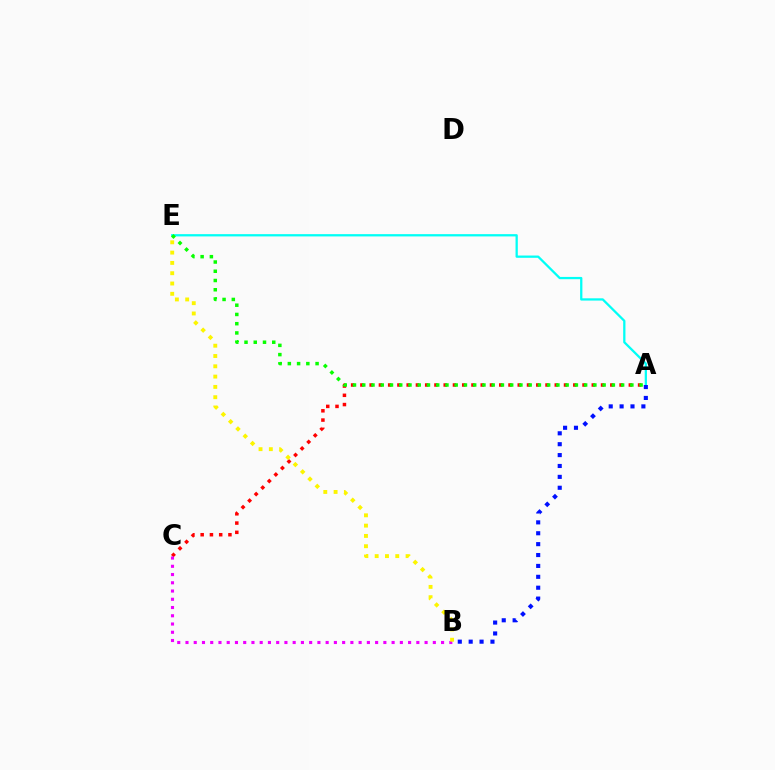{('A', 'E'): [{'color': '#00fff6', 'line_style': 'solid', 'thickness': 1.63}, {'color': '#08ff00', 'line_style': 'dotted', 'thickness': 2.51}], ('A', 'B'): [{'color': '#0010ff', 'line_style': 'dotted', 'thickness': 2.96}], ('A', 'C'): [{'color': '#ff0000', 'line_style': 'dotted', 'thickness': 2.51}], ('B', 'C'): [{'color': '#ee00ff', 'line_style': 'dotted', 'thickness': 2.24}], ('B', 'E'): [{'color': '#fcf500', 'line_style': 'dotted', 'thickness': 2.8}]}